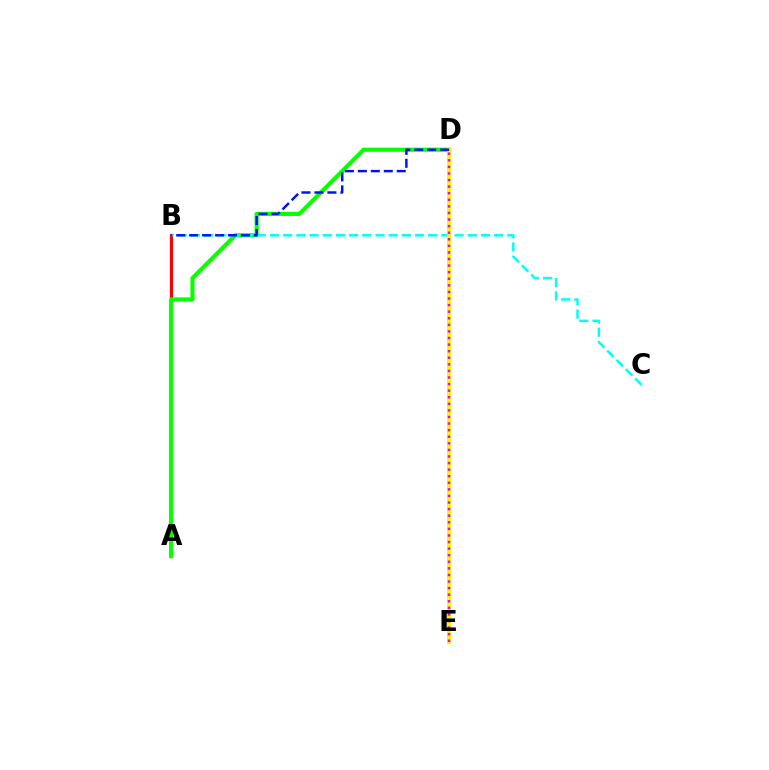{('A', 'B'): [{'color': '#ff0000', 'line_style': 'solid', 'thickness': 2.3}], ('A', 'D'): [{'color': '#08ff00', 'line_style': 'solid', 'thickness': 2.98}], ('B', 'C'): [{'color': '#00fff6', 'line_style': 'dashed', 'thickness': 1.79}], ('D', 'E'): [{'color': '#fcf500', 'line_style': 'solid', 'thickness': 2.92}, {'color': '#ee00ff', 'line_style': 'dotted', 'thickness': 1.79}], ('B', 'D'): [{'color': '#0010ff', 'line_style': 'dashed', 'thickness': 1.76}]}